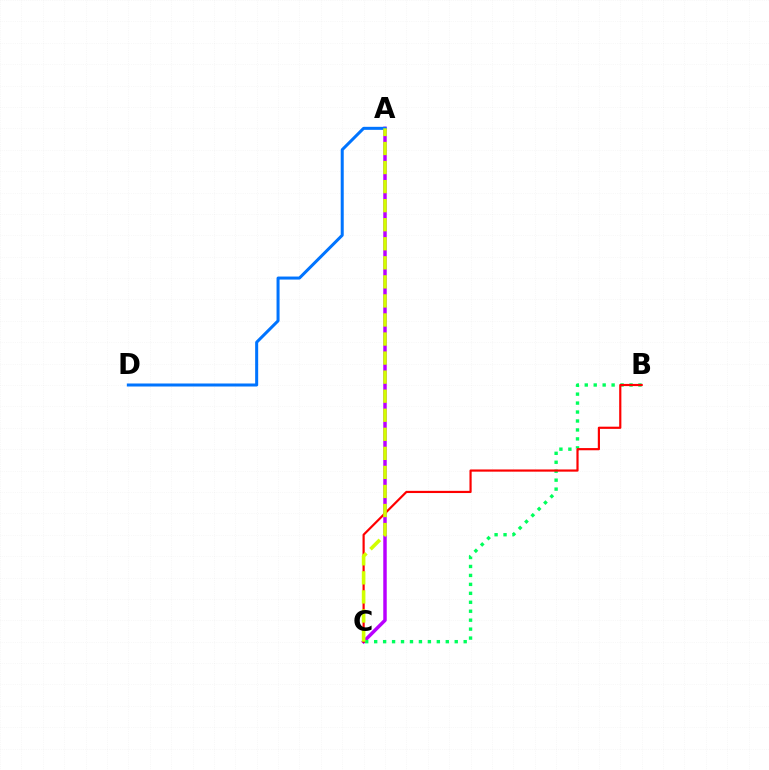{('A', 'C'): [{'color': '#b900ff', 'line_style': 'solid', 'thickness': 2.5}, {'color': '#d1ff00', 'line_style': 'dashed', 'thickness': 2.59}], ('B', 'C'): [{'color': '#00ff5c', 'line_style': 'dotted', 'thickness': 2.43}, {'color': '#ff0000', 'line_style': 'solid', 'thickness': 1.58}], ('A', 'D'): [{'color': '#0074ff', 'line_style': 'solid', 'thickness': 2.17}]}